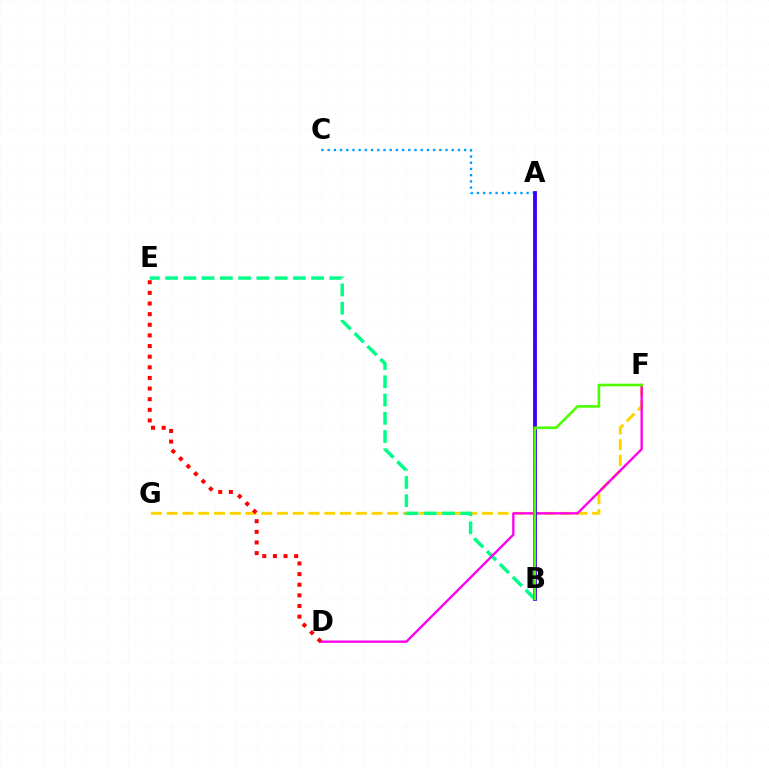{('F', 'G'): [{'color': '#ffd500', 'line_style': 'dashed', 'thickness': 2.14}], ('B', 'E'): [{'color': '#00ff86', 'line_style': 'dashed', 'thickness': 2.48}], ('D', 'F'): [{'color': '#ff00ed', 'line_style': 'solid', 'thickness': 1.7}], ('A', 'C'): [{'color': '#009eff', 'line_style': 'dotted', 'thickness': 1.69}], ('A', 'B'): [{'color': '#3700ff', 'line_style': 'solid', 'thickness': 2.74}], ('D', 'E'): [{'color': '#ff0000', 'line_style': 'dotted', 'thickness': 2.89}], ('B', 'F'): [{'color': '#4fff00', 'line_style': 'solid', 'thickness': 1.91}]}